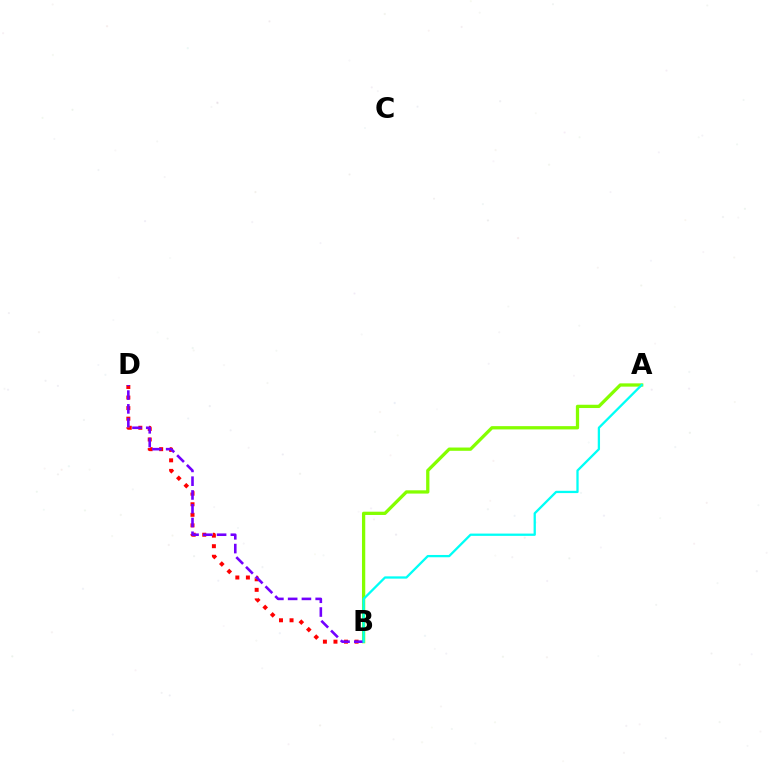{('A', 'B'): [{'color': '#84ff00', 'line_style': 'solid', 'thickness': 2.36}, {'color': '#00fff6', 'line_style': 'solid', 'thickness': 1.65}], ('B', 'D'): [{'color': '#ff0000', 'line_style': 'dotted', 'thickness': 2.87}, {'color': '#7200ff', 'line_style': 'dashed', 'thickness': 1.87}]}